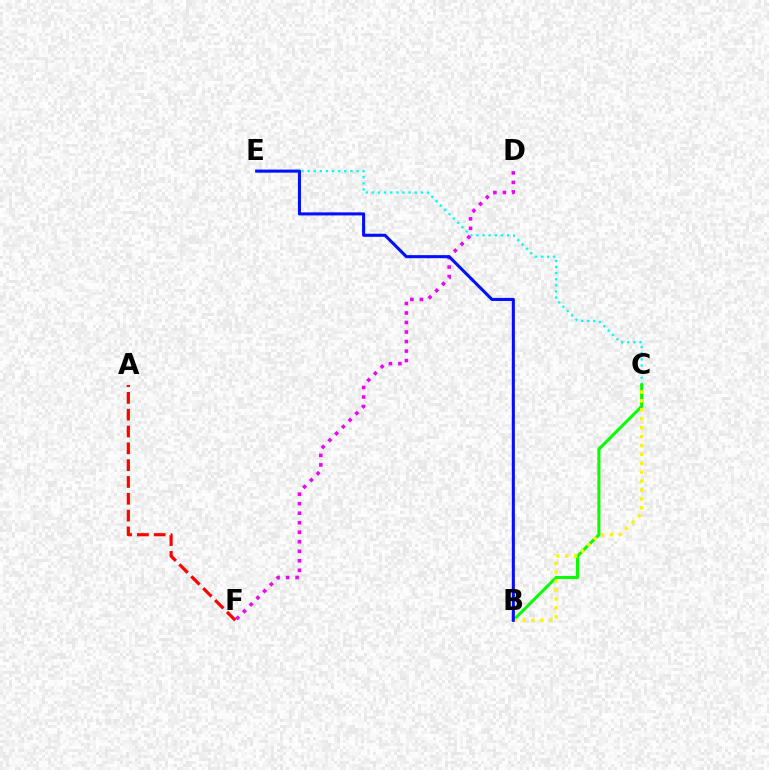{('C', 'E'): [{'color': '#00fff6', 'line_style': 'dotted', 'thickness': 1.66}], ('B', 'C'): [{'color': '#08ff00', 'line_style': 'solid', 'thickness': 2.21}, {'color': '#fcf500', 'line_style': 'dotted', 'thickness': 2.42}], ('D', 'F'): [{'color': '#ee00ff', 'line_style': 'dotted', 'thickness': 2.59}], ('A', 'F'): [{'color': '#ff0000', 'line_style': 'dashed', 'thickness': 2.28}], ('B', 'E'): [{'color': '#0010ff', 'line_style': 'solid', 'thickness': 2.2}]}